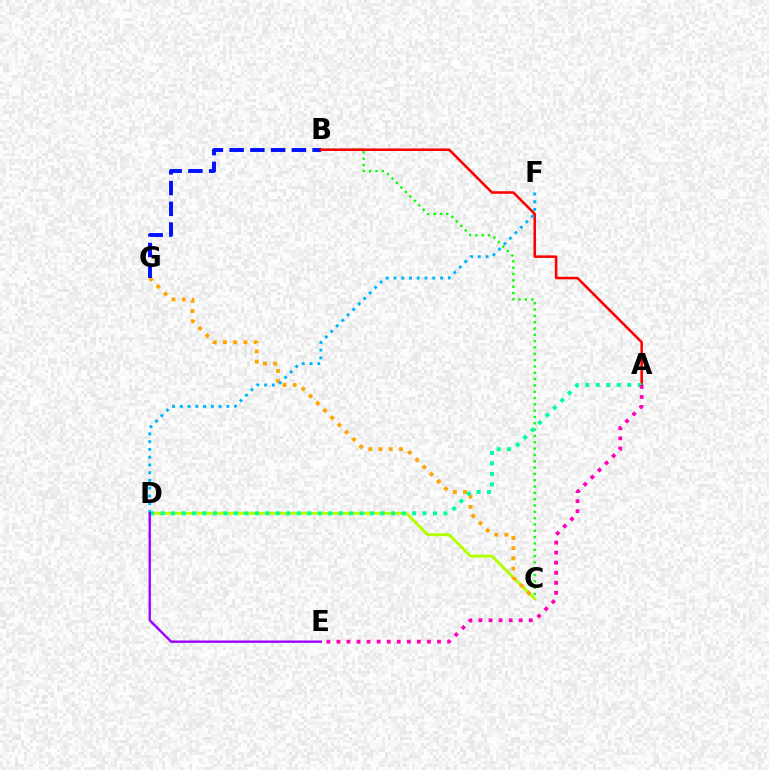{('C', 'D'): [{'color': '#b3ff00', 'line_style': 'solid', 'thickness': 2.1}], ('B', 'C'): [{'color': '#08ff00', 'line_style': 'dotted', 'thickness': 1.72}], ('C', 'G'): [{'color': '#ffa500', 'line_style': 'dotted', 'thickness': 2.78}], ('B', 'G'): [{'color': '#0010ff', 'line_style': 'dashed', 'thickness': 2.82}], ('A', 'B'): [{'color': '#ff0000', 'line_style': 'solid', 'thickness': 1.84}], ('A', 'D'): [{'color': '#00ff9d', 'line_style': 'dotted', 'thickness': 2.85}], ('D', 'F'): [{'color': '#00b5ff', 'line_style': 'dotted', 'thickness': 2.11}], ('D', 'E'): [{'color': '#9b00ff', 'line_style': 'solid', 'thickness': 1.7}], ('A', 'E'): [{'color': '#ff00bd', 'line_style': 'dotted', 'thickness': 2.73}]}